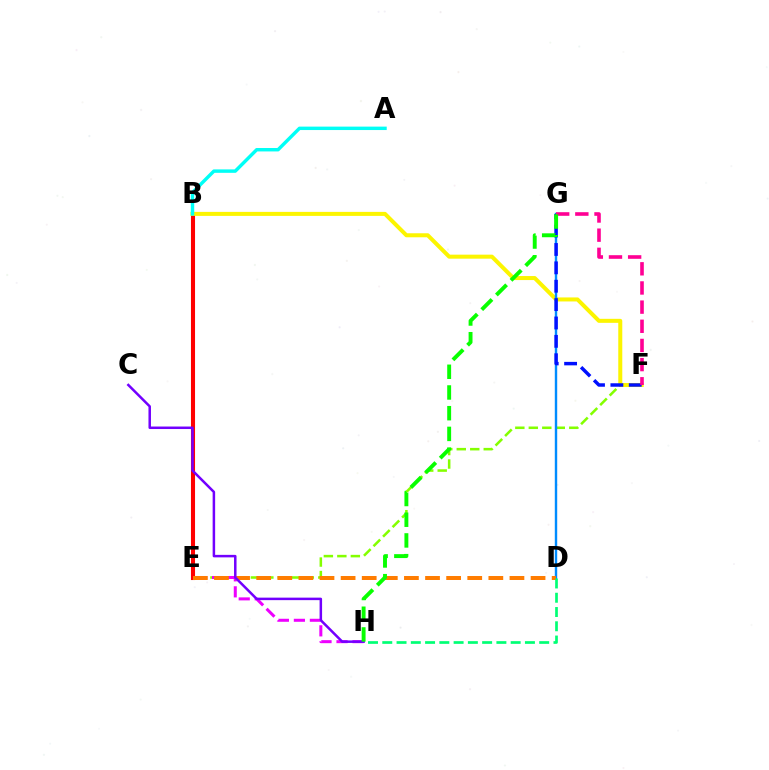{('E', 'F'): [{'color': '#84ff00', 'line_style': 'dashed', 'thickness': 1.83}], ('B', 'E'): [{'color': '#ff0000', 'line_style': 'solid', 'thickness': 2.93}], ('B', 'F'): [{'color': '#fcf500', 'line_style': 'solid', 'thickness': 2.89}], ('E', 'H'): [{'color': '#ee00ff', 'line_style': 'dashed', 'thickness': 2.17}], ('D', 'G'): [{'color': '#008cff', 'line_style': 'solid', 'thickness': 1.73}], ('F', 'G'): [{'color': '#0010ff', 'line_style': 'dashed', 'thickness': 2.5}, {'color': '#ff0094', 'line_style': 'dashed', 'thickness': 2.6}], ('D', 'E'): [{'color': '#ff7c00', 'line_style': 'dashed', 'thickness': 2.87}], ('D', 'H'): [{'color': '#00ff74', 'line_style': 'dashed', 'thickness': 1.94}], ('C', 'H'): [{'color': '#7200ff', 'line_style': 'solid', 'thickness': 1.8}], ('A', 'B'): [{'color': '#00fff6', 'line_style': 'solid', 'thickness': 2.47}], ('G', 'H'): [{'color': '#08ff00', 'line_style': 'dashed', 'thickness': 2.81}]}